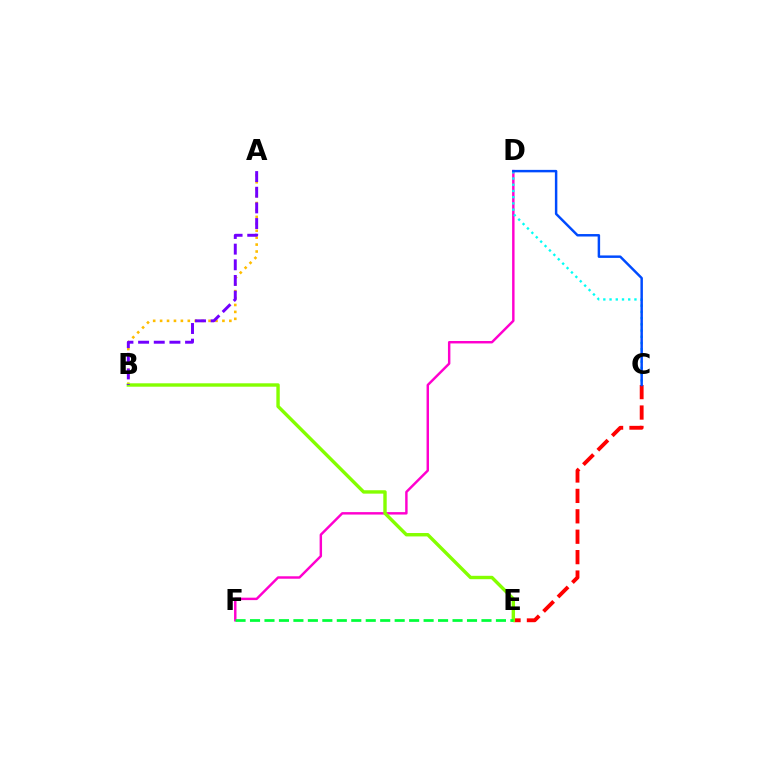{('C', 'E'): [{'color': '#ff0000', 'line_style': 'dashed', 'thickness': 2.77}], ('D', 'F'): [{'color': '#ff00cf', 'line_style': 'solid', 'thickness': 1.76}], ('A', 'B'): [{'color': '#ffbd00', 'line_style': 'dotted', 'thickness': 1.88}, {'color': '#7200ff', 'line_style': 'dashed', 'thickness': 2.13}], ('B', 'E'): [{'color': '#84ff00', 'line_style': 'solid', 'thickness': 2.45}], ('C', 'D'): [{'color': '#00fff6', 'line_style': 'dotted', 'thickness': 1.69}, {'color': '#004bff', 'line_style': 'solid', 'thickness': 1.77}], ('E', 'F'): [{'color': '#00ff39', 'line_style': 'dashed', 'thickness': 1.97}]}